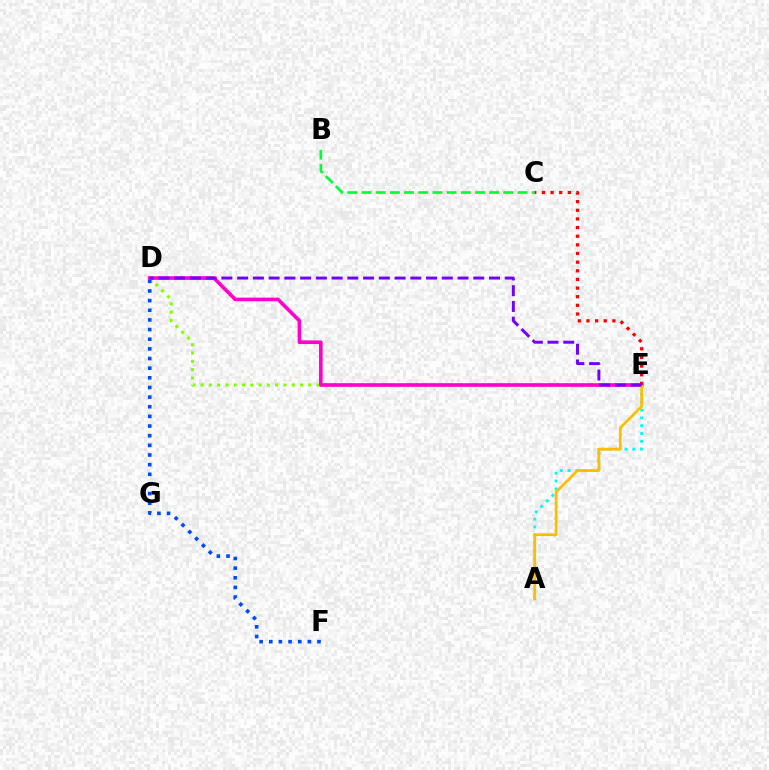{('A', 'E'): [{'color': '#00fff6', 'line_style': 'dotted', 'thickness': 2.13}, {'color': '#ffbd00', 'line_style': 'solid', 'thickness': 1.96}], ('D', 'E'): [{'color': '#84ff00', 'line_style': 'dotted', 'thickness': 2.25}, {'color': '#ff00cf', 'line_style': 'solid', 'thickness': 2.6}, {'color': '#7200ff', 'line_style': 'dashed', 'thickness': 2.14}], ('D', 'F'): [{'color': '#004bff', 'line_style': 'dotted', 'thickness': 2.62}], ('B', 'C'): [{'color': '#00ff39', 'line_style': 'dashed', 'thickness': 1.93}], ('C', 'E'): [{'color': '#ff0000', 'line_style': 'dotted', 'thickness': 2.35}]}